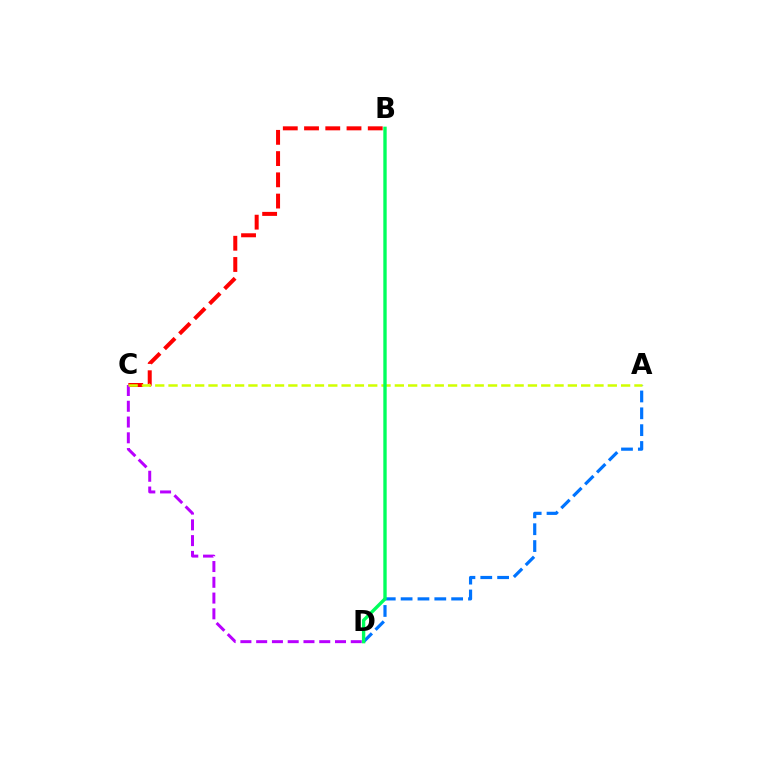{('B', 'C'): [{'color': '#ff0000', 'line_style': 'dashed', 'thickness': 2.89}], ('C', 'D'): [{'color': '#b900ff', 'line_style': 'dashed', 'thickness': 2.14}], ('A', 'D'): [{'color': '#0074ff', 'line_style': 'dashed', 'thickness': 2.29}], ('A', 'C'): [{'color': '#d1ff00', 'line_style': 'dashed', 'thickness': 1.81}], ('B', 'D'): [{'color': '#00ff5c', 'line_style': 'solid', 'thickness': 2.42}]}